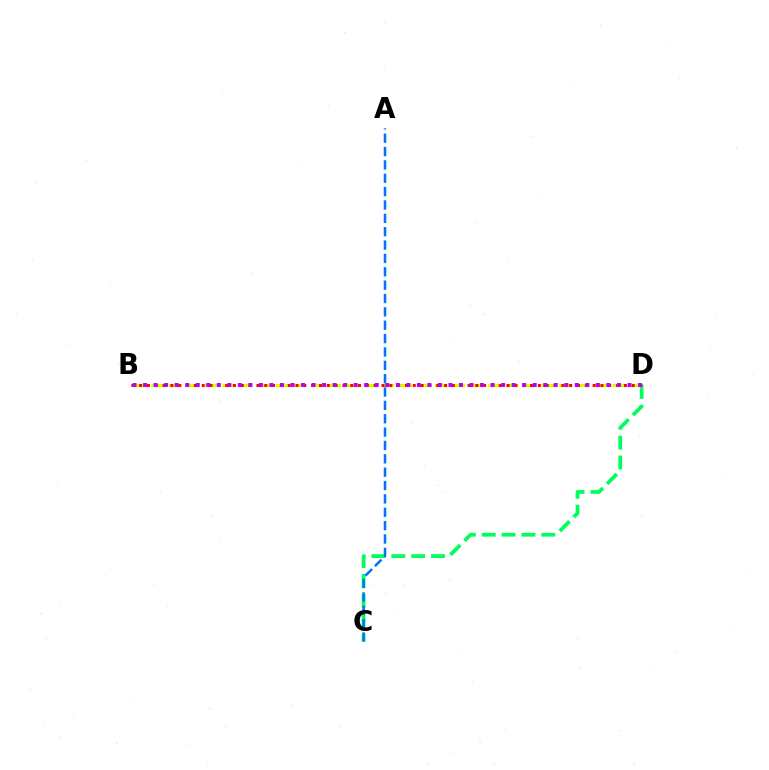{('C', 'D'): [{'color': '#00ff5c', 'line_style': 'dashed', 'thickness': 2.7}], ('B', 'D'): [{'color': '#d1ff00', 'line_style': 'dashed', 'thickness': 2.41}, {'color': '#ff0000', 'line_style': 'dotted', 'thickness': 2.12}, {'color': '#b900ff', 'line_style': 'dotted', 'thickness': 2.86}], ('A', 'C'): [{'color': '#0074ff', 'line_style': 'dashed', 'thickness': 1.81}]}